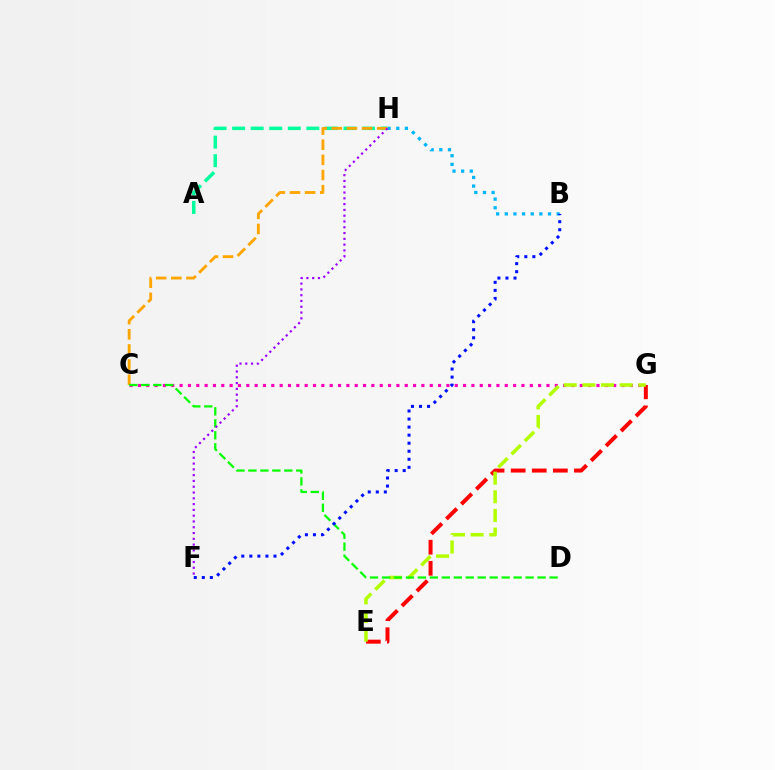{('A', 'H'): [{'color': '#00ff9d', 'line_style': 'dashed', 'thickness': 2.52}], ('E', 'G'): [{'color': '#ff0000', 'line_style': 'dashed', 'thickness': 2.87}, {'color': '#b3ff00', 'line_style': 'dashed', 'thickness': 2.53}], ('C', 'G'): [{'color': '#ff00bd', 'line_style': 'dotted', 'thickness': 2.27}], ('B', 'H'): [{'color': '#00b5ff', 'line_style': 'dotted', 'thickness': 2.35}], ('C', 'H'): [{'color': '#ffa500', 'line_style': 'dashed', 'thickness': 2.06}], ('C', 'D'): [{'color': '#08ff00', 'line_style': 'dashed', 'thickness': 1.63}], ('B', 'F'): [{'color': '#0010ff', 'line_style': 'dotted', 'thickness': 2.19}], ('F', 'H'): [{'color': '#9b00ff', 'line_style': 'dotted', 'thickness': 1.57}]}